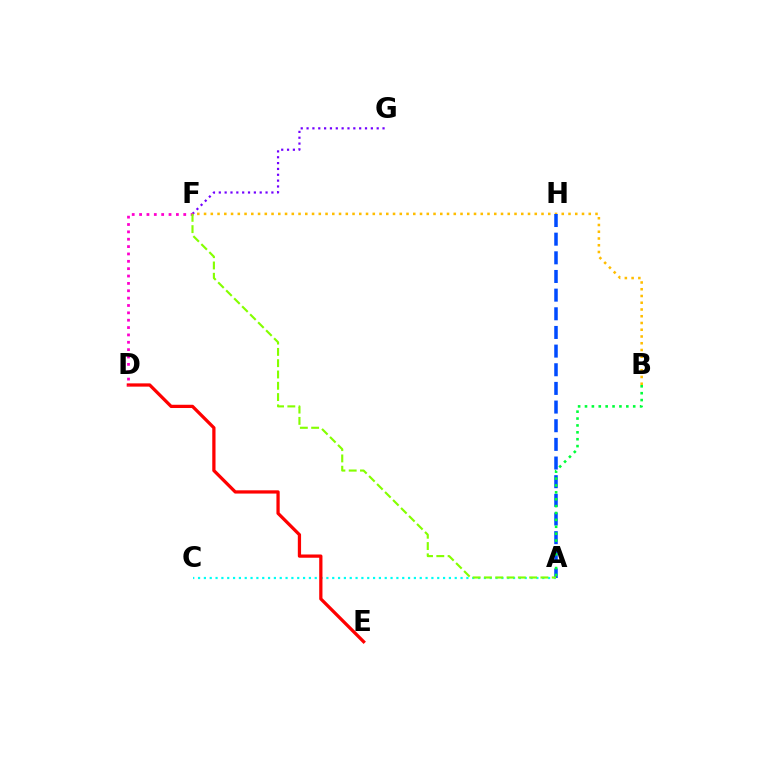{('F', 'G'): [{'color': '#7200ff', 'line_style': 'dotted', 'thickness': 1.59}], ('A', 'C'): [{'color': '#00fff6', 'line_style': 'dotted', 'thickness': 1.58}], ('D', 'E'): [{'color': '#ff0000', 'line_style': 'solid', 'thickness': 2.34}], ('D', 'F'): [{'color': '#ff00cf', 'line_style': 'dotted', 'thickness': 2.0}], ('B', 'F'): [{'color': '#ffbd00', 'line_style': 'dotted', 'thickness': 1.83}], ('A', 'H'): [{'color': '#004bff', 'line_style': 'dashed', 'thickness': 2.53}], ('A', 'B'): [{'color': '#00ff39', 'line_style': 'dotted', 'thickness': 1.87}], ('A', 'F'): [{'color': '#84ff00', 'line_style': 'dashed', 'thickness': 1.53}]}